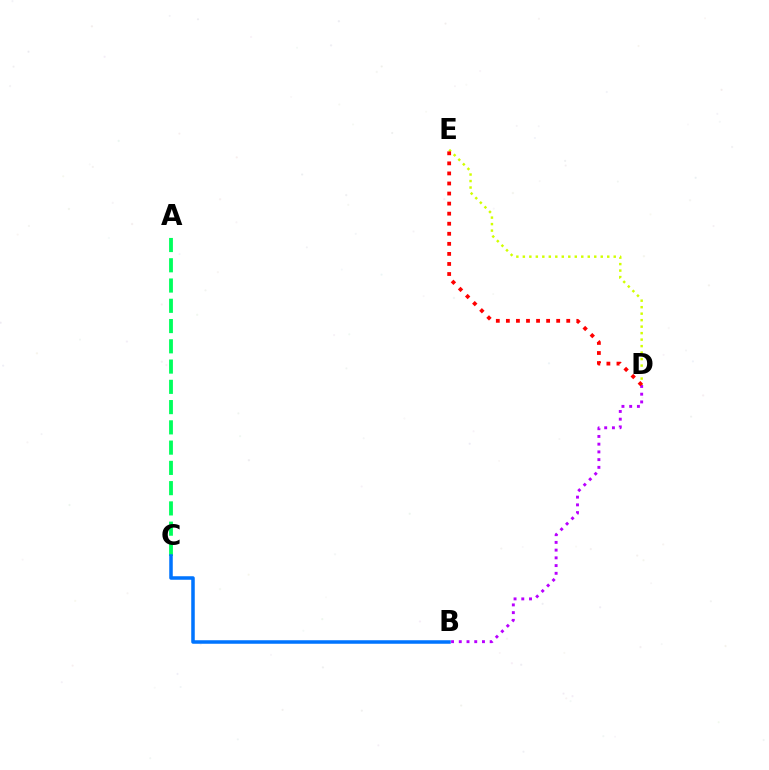{('B', 'D'): [{'color': '#b900ff', 'line_style': 'dotted', 'thickness': 2.1}], ('D', 'E'): [{'color': '#d1ff00', 'line_style': 'dotted', 'thickness': 1.76}, {'color': '#ff0000', 'line_style': 'dotted', 'thickness': 2.73}], ('A', 'C'): [{'color': '#00ff5c', 'line_style': 'dashed', 'thickness': 2.75}], ('B', 'C'): [{'color': '#0074ff', 'line_style': 'solid', 'thickness': 2.54}]}